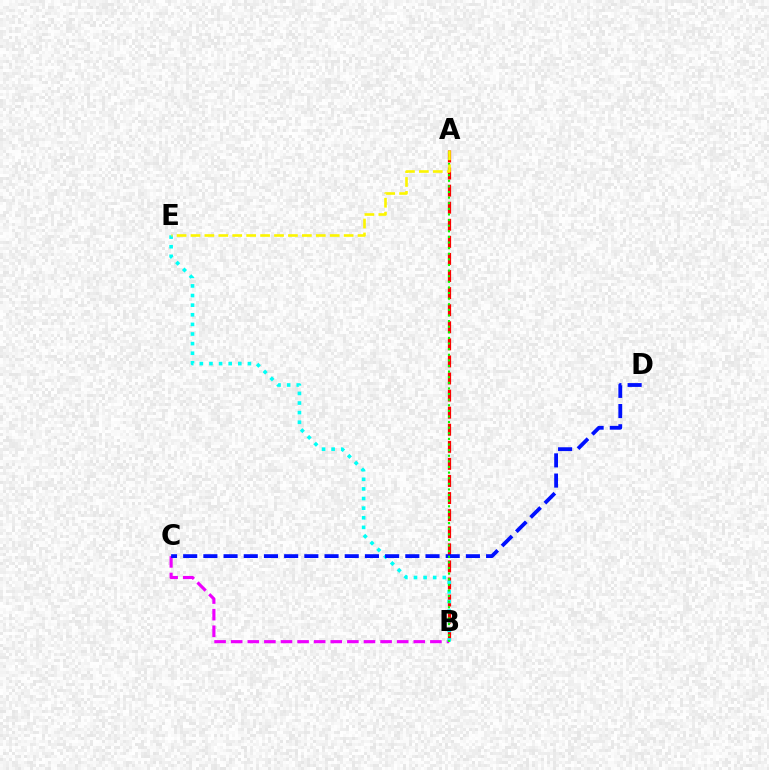{('B', 'C'): [{'color': '#ee00ff', 'line_style': 'dashed', 'thickness': 2.26}], ('A', 'B'): [{'color': '#ff0000', 'line_style': 'dashed', 'thickness': 2.32}, {'color': '#08ff00', 'line_style': 'dotted', 'thickness': 1.52}], ('B', 'E'): [{'color': '#00fff6', 'line_style': 'dotted', 'thickness': 2.61}], ('C', 'D'): [{'color': '#0010ff', 'line_style': 'dashed', 'thickness': 2.74}], ('A', 'E'): [{'color': '#fcf500', 'line_style': 'dashed', 'thickness': 1.89}]}